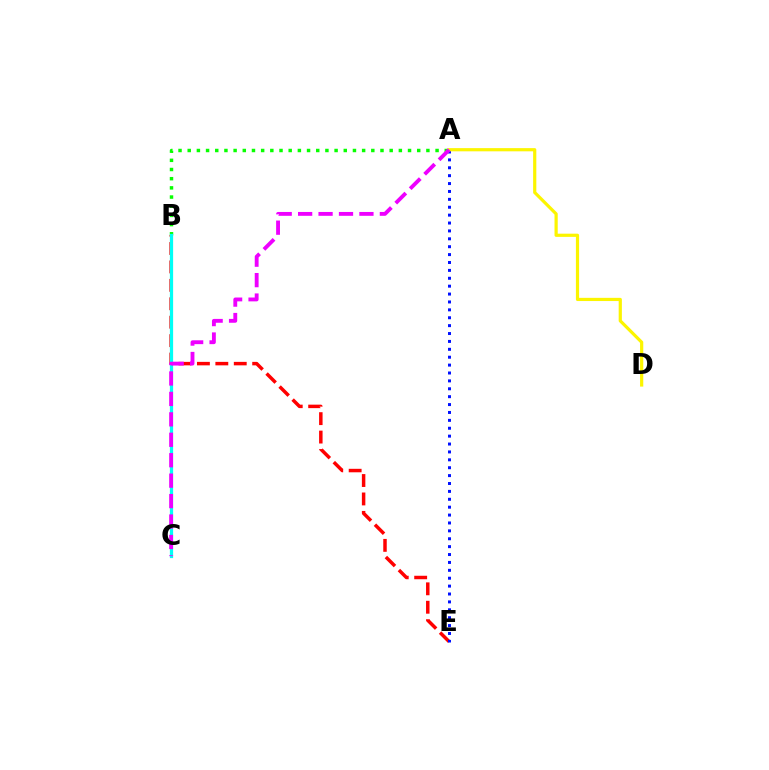{('A', 'B'): [{'color': '#08ff00', 'line_style': 'dotted', 'thickness': 2.49}], ('B', 'E'): [{'color': '#ff0000', 'line_style': 'dashed', 'thickness': 2.5}], ('A', 'E'): [{'color': '#0010ff', 'line_style': 'dotted', 'thickness': 2.14}], ('A', 'D'): [{'color': '#fcf500', 'line_style': 'solid', 'thickness': 2.3}], ('B', 'C'): [{'color': '#00fff6', 'line_style': 'solid', 'thickness': 2.33}], ('A', 'C'): [{'color': '#ee00ff', 'line_style': 'dashed', 'thickness': 2.78}]}